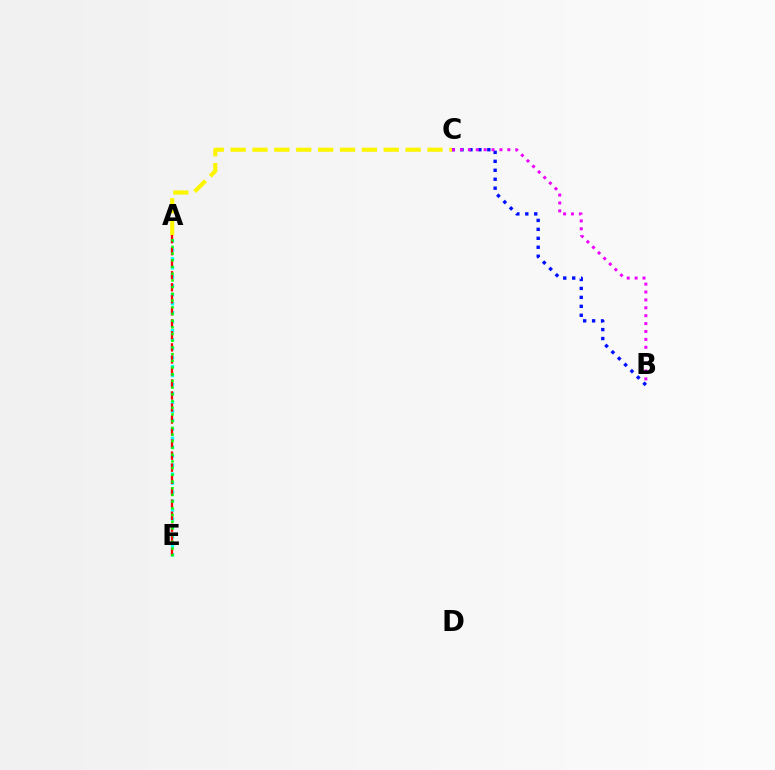{('A', 'E'): [{'color': '#00fff6', 'line_style': 'dotted', 'thickness': 2.44}, {'color': '#ff0000', 'line_style': 'dashed', 'thickness': 1.63}, {'color': '#08ff00', 'line_style': 'dotted', 'thickness': 1.82}], ('A', 'C'): [{'color': '#fcf500', 'line_style': 'dashed', 'thickness': 2.97}], ('B', 'C'): [{'color': '#0010ff', 'line_style': 'dotted', 'thickness': 2.43}, {'color': '#ee00ff', 'line_style': 'dotted', 'thickness': 2.15}]}